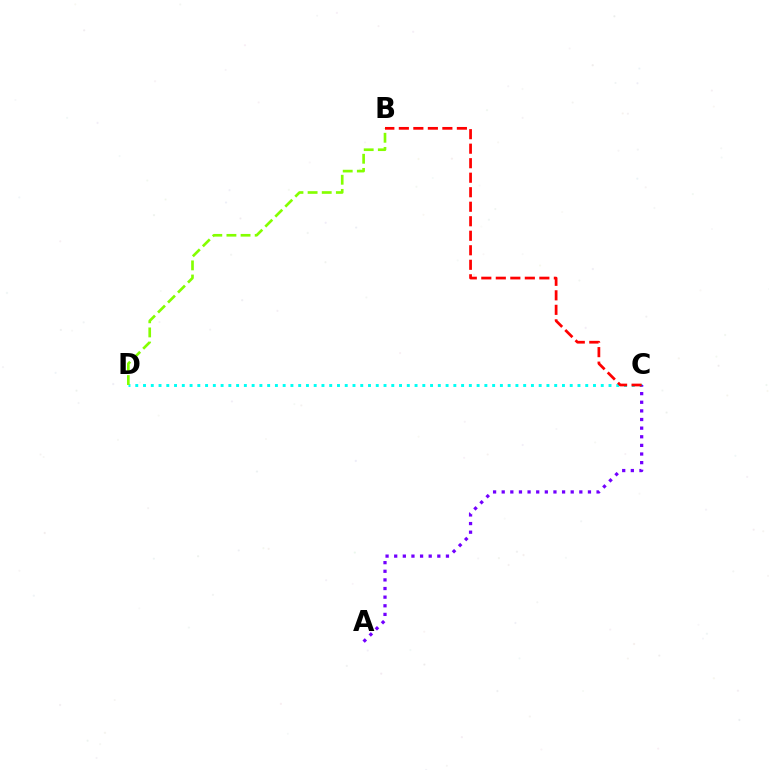{('C', 'D'): [{'color': '#00fff6', 'line_style': 'dotted', 'thickness': 2.11}], ('B', 'D'): [{'color': '#84ff00', 'line_style': 'dashed', 'thickness': 1.92}], ('A', 'C'): [{'color': '#7200ff', 'line_style': 'dotted', 'thickness': 2.34}], ('B', 'C'): [{'color': '#ff0000', 'line_style': 'dashed', 'thickness': 1.97}]}